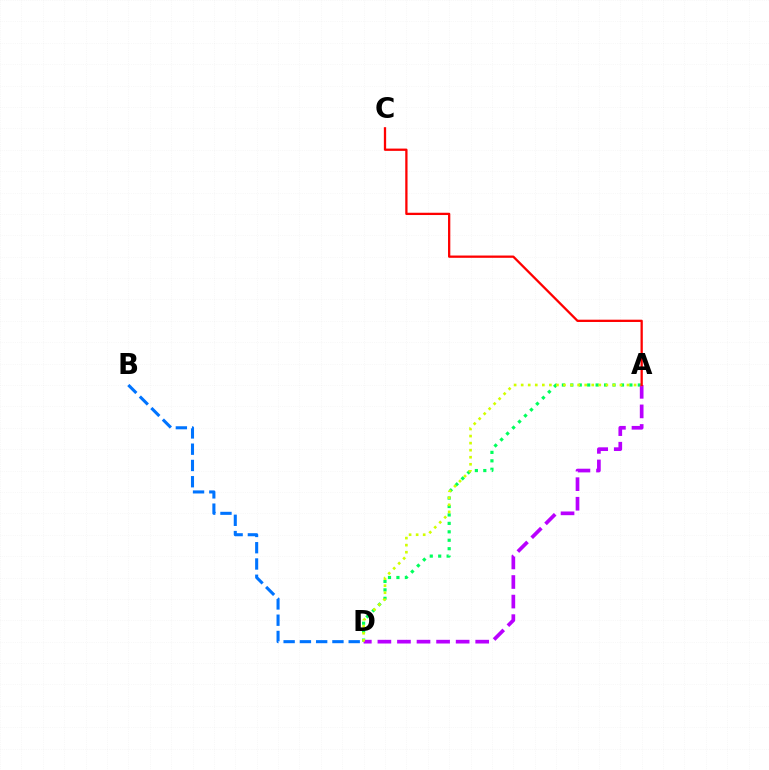{('A', 'D'): [{'color': '#00ff5c', 'line_style': 'dotted', 'thickness': 2.29}, {'color': '#b900ff', 'line_style': 'dashed', 'thickness': 2.66}, {'color': '#d1ff00', 'line_style': 'dotted', 'thickness': 1.92}], ('B', 'D'): [{'color': '#0074ff', 'line_style': 'dashed', 'thickness': 2.21}], ('A', 'C'): [{'color': '#ff0000', 'line_style': 'solid', 'thickness': 1.65}]}